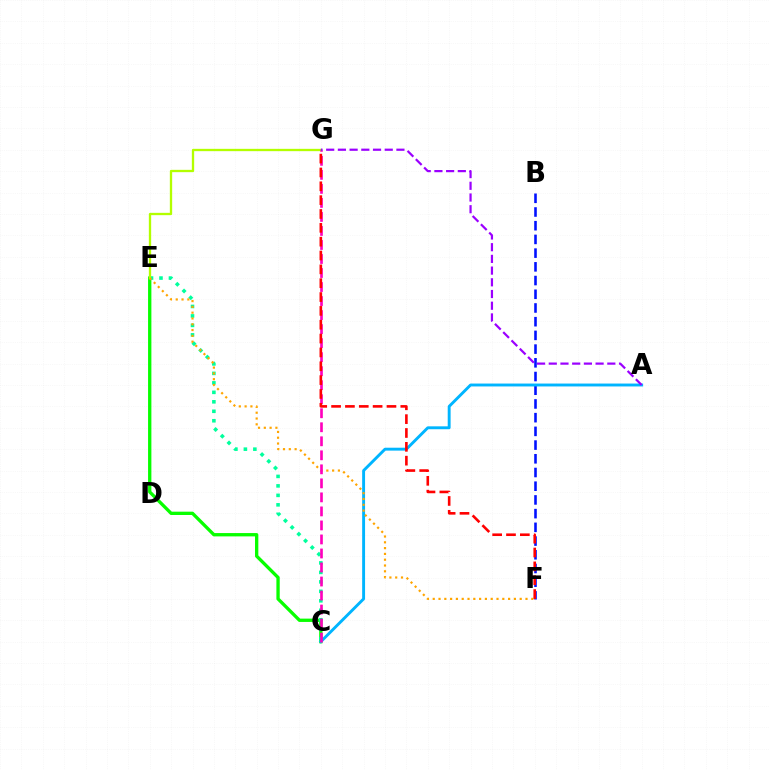{('C', 'E'): [{'color': '#08ff00', 'line_style': 'solid', 'thickness': 2.39}, {'color': '#00ff9d', 'line_style': 'dotted', 'thickness': 2.57}], ('B', 'F'): [{'color': '#0010ff', 'line_style': 'dashed', 'thickness': 1.86}], ('E', 'G'): [{'color': '#b3ff00', 'line_style': 'solid', 'thickness': 1.67}], ('A', 'C'): [{'color': '#00b5ff', 'line_style': 'solid', 'thickness': 2.09}], ('E', 'F'): [{'color': '#ffa500', 'line_style': 'dotted', 'thickness': 1.58}], ('C', 'G'): [{'color': '#ff00bd', 'line_style': 'dashed', 'thickness': 1.9}], ('A', 'G'): [{'color': '#9b00ff', 'line_style': 'dashed', 'thickness': 1.59}], ('F', 'G'): [{'color': '#ff0000', 'line_style': 'dashed', 'thickness': 1.88}]}